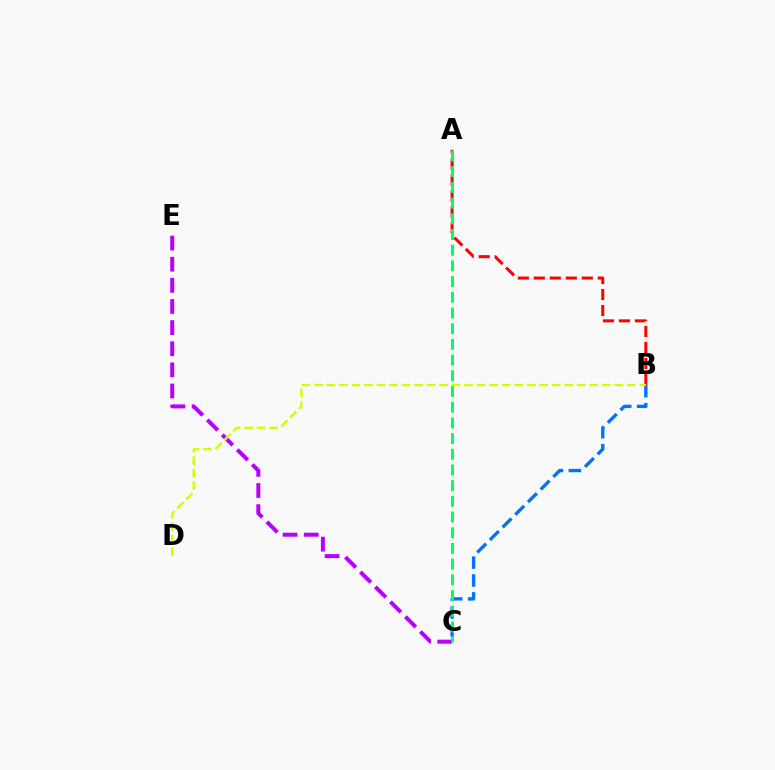{('C', 'E'): [{'color': '#b900ff', 'line_style': 'dashed', 'thickness': 2.87}], ('B', 'C'): [{'color': '#0074ff', 'line_style': 'dashed', 'thickness': 2.43}], ('A', 'B'): [{'color': '#ff0000', 'line_style': 'dashed', 'thickness': 2.17}], ('A', 'C'): [{'color': '#00ff5c', 'line_style': 'dashed', 'thickness': 2.13}], ('B', 'D'): [{'color': '#d1ff00', 'line_style': 'dashed', 'thickness': 1.7}]}